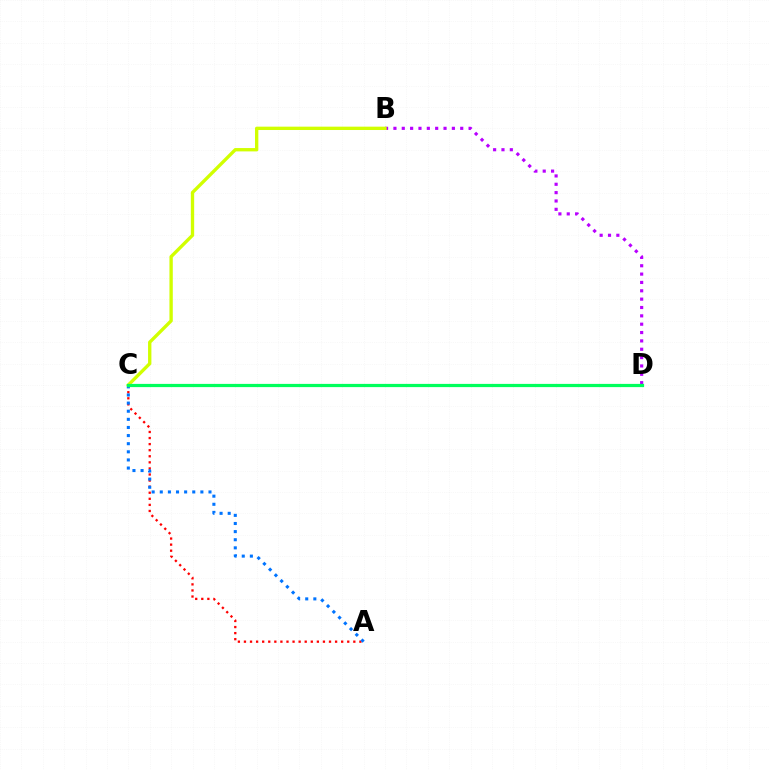{('A', 'C'): [{'color': '#ff0000', 'line_style': 'dotted', 'thickness': 1.65}, {'color': '#0074ff', 'line_style': 'dotted', 'thickness': 2.21}], ('B', 'D'): [{'color': '#b900ff', 'line_style': 'dotted', 'thickness': 2.27}], ('B', 'C'): [{'color': '#d1ff00', 'line_style': 'solid', 'thickness': 2.41}], ('C', 'D'): [{'color': '#00ff5c', 'line_style': 'solid', 'thickness': 2.32}]}